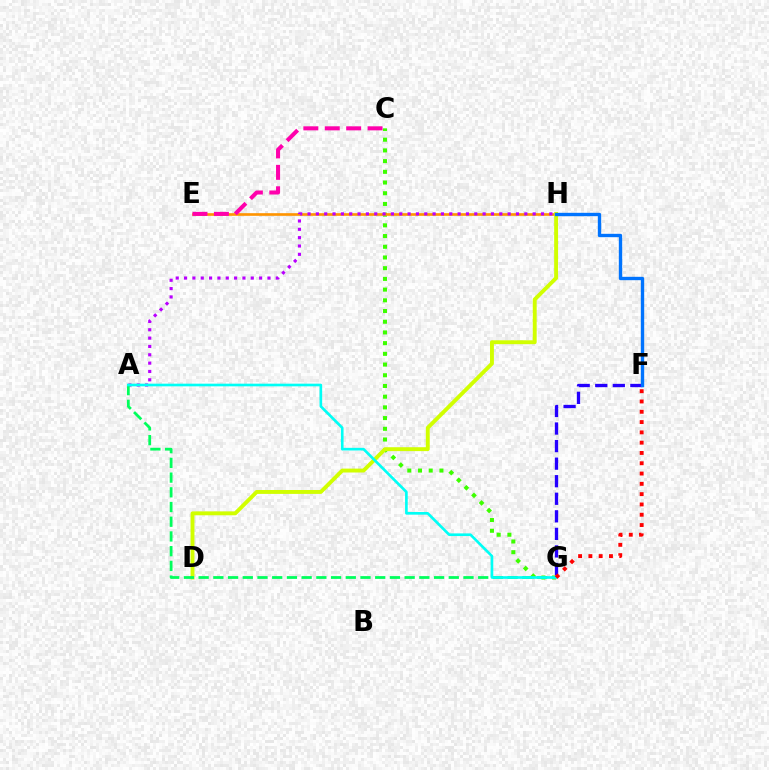{('C', 'G'): [{'color': '#3dff00', 'line_style': 'dotted', 'thickness': 2.91}], ('E', 'H'): [{'color': '#ff9400', 'line_style': 'solid', 'thickness': 1.91}], ('A', 'H'): [{'color': '#b900ff', 'line_style': 'dotted', 'thickness': 2.27}], ('D', 'H'): [{'color': '#d1ff00', 'line_style': 'solid', 'thickness': 2.81}], ('A', 'G'): [{'color': '#00ff5c', 'line_style': 'dashed', 'thickness': 2.0}, {'color': '#00fff6', 'line_style': 'solid', 'thickness': 1.91}], ('F', 'G'): [{'color': '#2500ff', 'line_style': 'dashed', 'thickness': 2.39}, {'color': '#ff0000', 'line_style': 'dotted', 'thickness': 2.8}], ('C', 'E'): [{'color': '#ff00ac', 'line_style': 'dashed', 'thickness': 2.91}], ('F', 'H'): [{'color': '#0074ff', 'line_style': 'solid', 'thickness': 2.42}]}